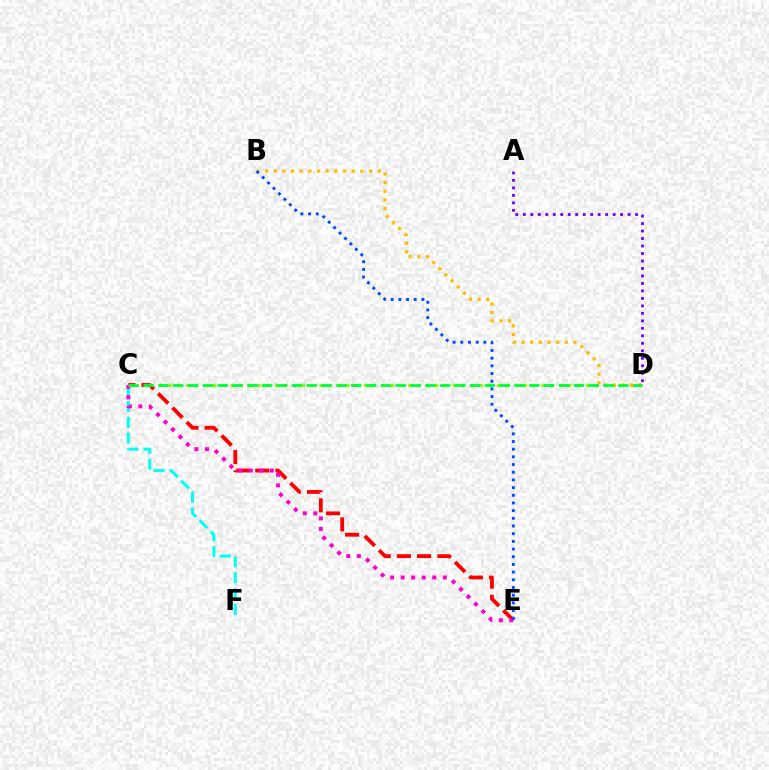{('C', 'D'): [{'color': '#84ff00', 'line_style': 'dotted', 'thickness': 2.41}, {'color': '#00ff39', 'line_style': 'dashed', 'thickness': 2.02}], ('C', 'E'): [{'color': '#ff0000', 'line_style': 'dashed', 'thickness': 2.75}, {'color': '#ff00cf', 'line_style': 'dotted', 'thickness': 2.86}], ('C', 'F'): [{'color': '#00fff6', 'line_style': 'dashed', 'thickness': 2.15}], ('B', 'D'): [{'color': '#ffbd00', 'line_style': 'dotted', 'thickness': 2.35}], ('B', 'E'): [{'color': '#004bff', 'line_style': 'dotted', 'thickness': 2.09}], ('A', 'D'): [{'color': '#7200ff', 'line_style': 'dotted', 'thickness': 2.03}]}